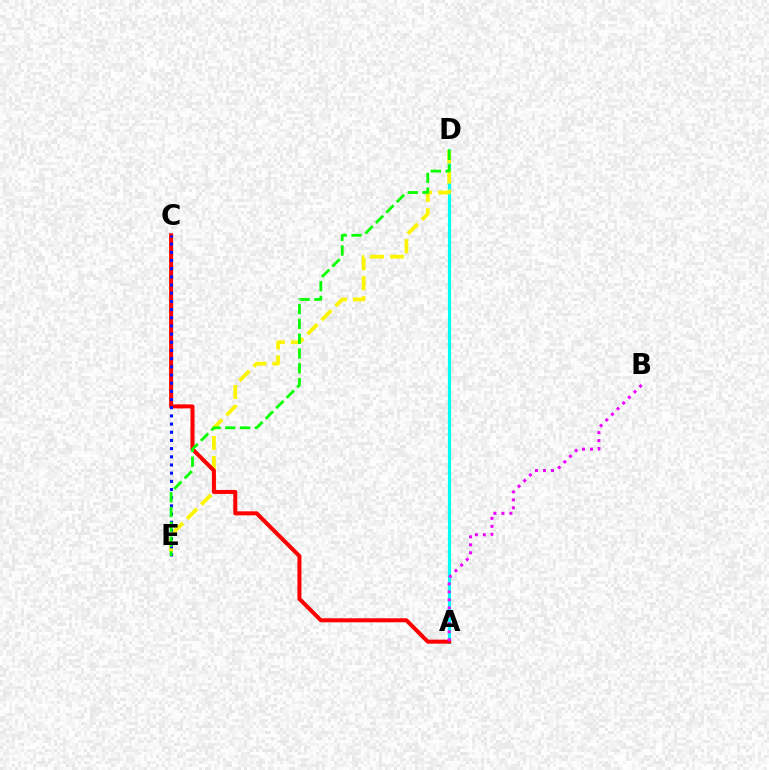{('A', 'D'): [{'color': '#00fff6', 'line_style': 'solid', 'thickness': 2.31}], ('D', 'E'): [{'color': '#fcf500', 'line_style': 'dashed', 'thickness': 2.71}, {'color': '#08ff00', 'line_style': 'dashed', 'thickness': 2.01}], ('A', 'C'): [{'color': '#ff0000', 'line_style': 'solid', 'thickness': 2.89}], ('C', 'E'): [{'color': '#0010ff', 'line_style': 'dotted', 'thickness': 2.22}], ('A', 'B'): [{'color': '#ee00ff', 'line_style': 'dotted', 'thickness': 2.17}]}